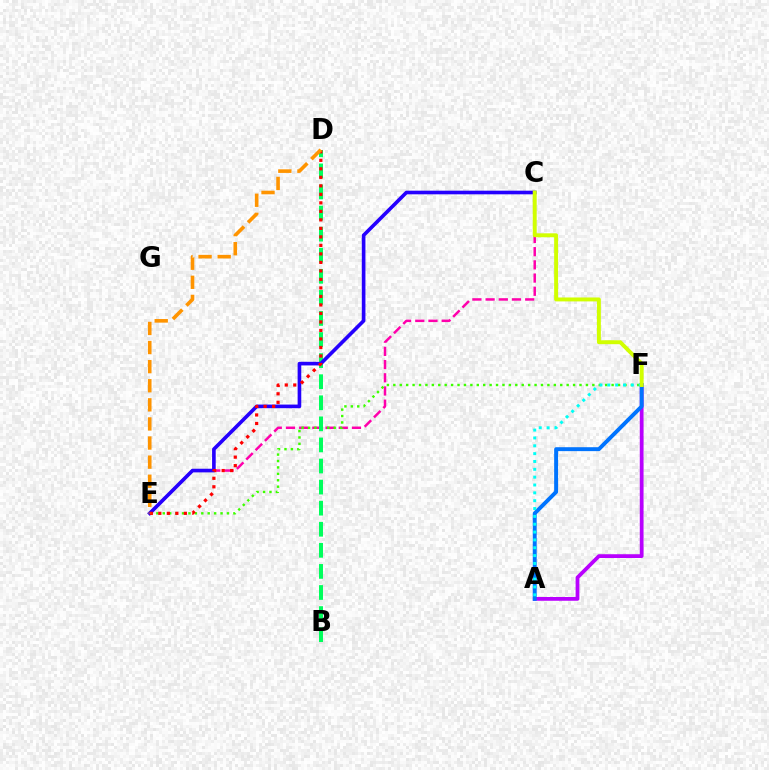{('C', 'E'): [{'color': '#ff00ac', 'line_style': 'dashed', 'thickness': 1.79}, {'color': '#2500ff', 'line_style': 'solid', 'thickness': 2.62}], ('A', 'F'): [{'color': '#b900ff', 'line_style': 'solid', 'thickness': 2.72}, {'color': '#0074ff', 'line_style': 'solid', 'thickness': 2.82}, {'color': '#00fff6', 'line_style': 'dotted', 'thickness': 2.13}], ('E', 'F'): [{'color': '#3dff00', 'line_style': 'dotted', 'thickness': 1.74}], ('B', 'D'): [{'color': '#00ff5c', 'line_style': 'dashed', 'thickness': 2.86}], ('D', 'E'): [{'color': '#ff0000', 'line_style': 'dotted', 'thickness': 2.31}, {'color': '#ff9400', 'line_style': 'dashed', 'thickness': 2.59}], ('C', 'F'): [{'color': '#d1ff00', 'line_style': 'solid', 'thickness': 2.83}]}